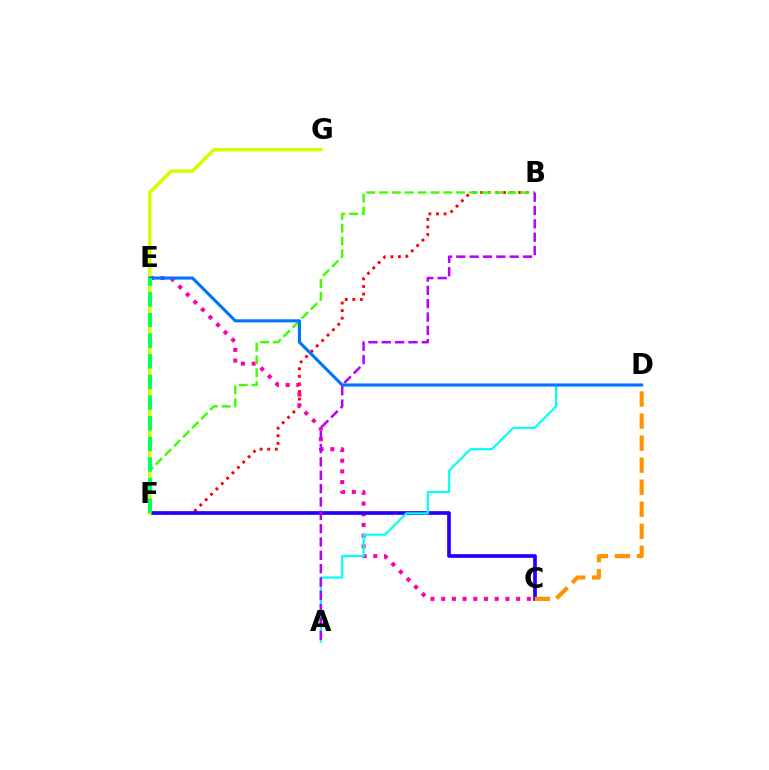{('B', 'F'): [{'color': '#ff0000', 'line_style': 'dotted', 'thickness': 2.06}, {'color': '#3dff00', 'line_style': 'dashed', 'thickness': 1.74}], ('C', 'E'): [{'color': '#ff00ac', 'line_style': 'dotted', 'thickness': 2.91}], ('C', 'F'): [{'color': '#2500ff', 'line_style': 'solid', 'thickness': 2.66}], ('A', 'D'): [{'color': '#00fff6', 'line_style': 'solid', 'thickness': 1.57}], ('F', 'G'): [{'color': '#d1ff00', 'line_style': 'solid', 'thickness': 2.5}], ('C', 'D'): [{'color': '#ff9400', 'line_style': 'dashed', 'thickness': 2.99}], ('D', 'E'): [{'color': '#0074ff', 'line_style': 'solid', 'thickness': 2.22}], ('A', 'B'): [{'color': '#b900ff', 'line_style': 'dashed', 'thickness': 1.81}], ('E', 'F'): [{'color': '#00ff5c', 'line_style': 'dashed', 'thickness': 2.8}]}